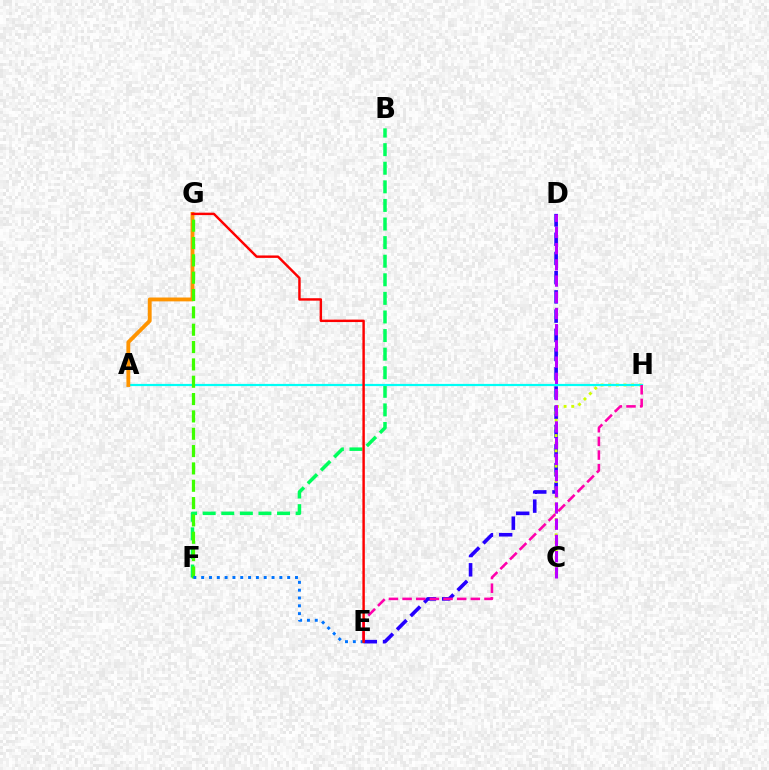{('D', 'E'): [{'color': '#2500ff', 'line_style': 'dashed', 'thickness': 2.61}], ('B', 'F'): [{'color': '#00ff5c', 'line_style': 'dashed', 'thickness': 2.53}], ('C', 'H'): [{'color': '#d1ff00', 'line_style': 'dotted', 'thickness': 2.07}], ('A', 'H'): [{'color': '#00fff6', 'line_style': 'solid', 'thickness': 1.58}], ('C', 'D'): [{'color': '#b900ff', 'line_style': 'dashed', 'thickness': 2.2}], ('E', 'H'): [{'color': '#ff00ac', 'line_style': 'dashed', 'thickness': 1.85}], ('A', 'G'): [{'color': '#ff9400', 'line_style': 'solid', 'thickness': 2.77}], ('F', 'G'): [{'color': '#3dff00', 'line_style': 'dashed', 'thickness': 2.36}], ('E', 'F'): [{'color': '#0074ff', 'line_style': 'dotted', 'thickness': 2.12}], ('E', 'G'): [{'color': '#ff0000', 'line_style': 'solid', 'thickness': 1.76}]}